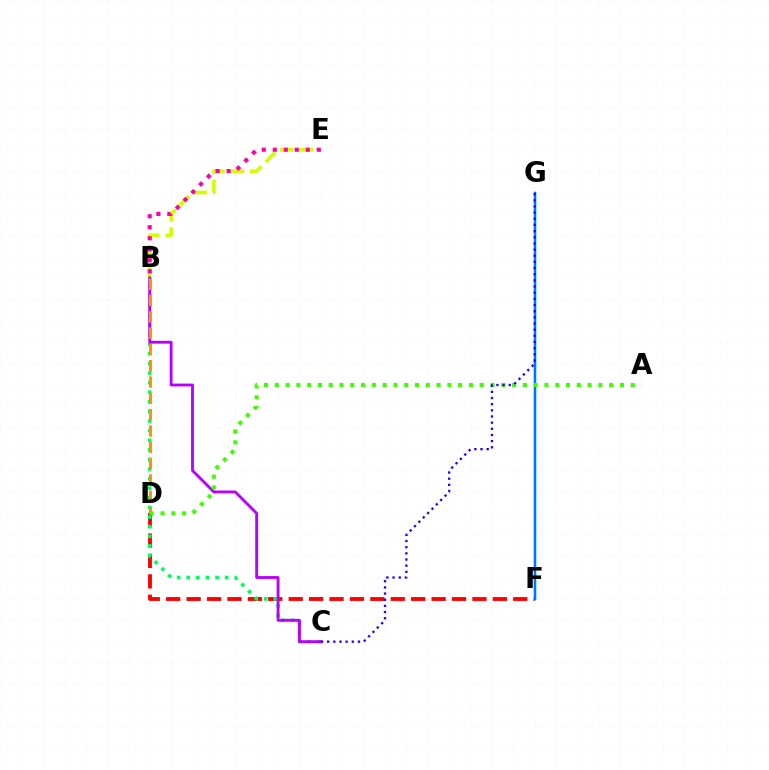{('D', 'F'): [{'color': '#ff0000', 'line_style': 'dashed', 'thickness': 2.77}], ('F', 'G'): [{'color': '#00fff6', 'line_style': 'solid', 'thickness': 1.68}, {'color': '#0074ff', 'line_style': 'solid', 'thickness': 1.74}], ('B', 'E'): [{'color': '#d1ff00', 'line_style': 'dashed', 'thickness': 2.65}, {'color': '#ff00ac', 'line_style': 'dotted', 'thickness': 2.99}], ('B', 'C'): [{'color': '#00ff5c', 'line_style': 'dotted', 'thickness': 2.61}, {'color': '#b900ff', 'line_style': 'solid', 'thickness': 2.06}], ('B', 'D'): [{'color': '#ff9400', 'line_style': 'dashed', 'thickness': 2.22}], ('A', 'D'): [{'color': '#3dff00', 'line_style': 'dotted', 'thickness': 2.93}], ('C', 'G'): [{'color': '#2500ff', 'line_style': 'dotted', 'thickness': 1.67}]}